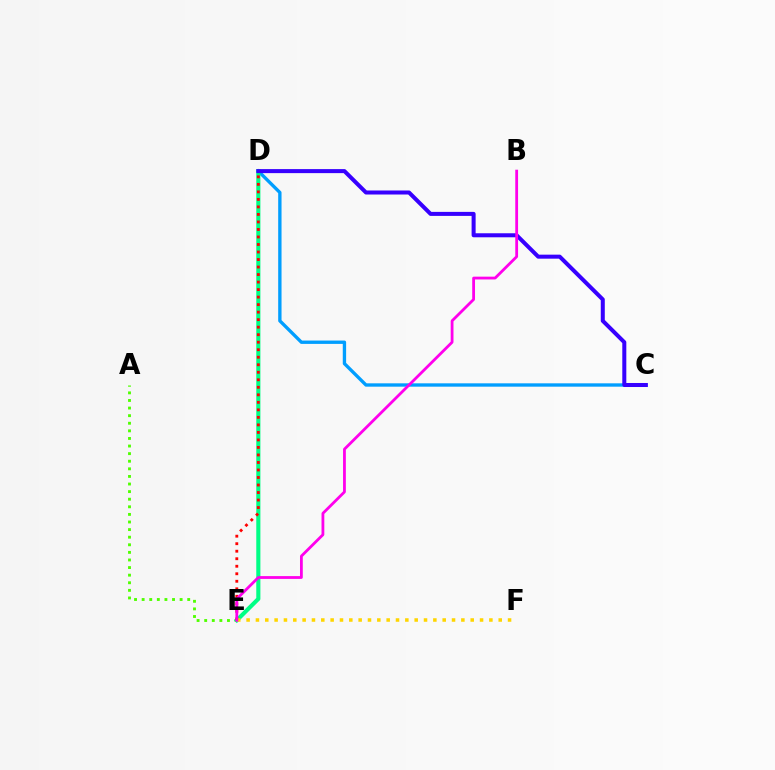{('C', 'D'): [{'color': '#009eff', 'line_style': 'solid', 'thickness': 2.41}, {'color': '#3700ff', 'line_style': 'solid', 'thickness': 2.9}], ('A', 'E'): [{'color': '#4fff00', 'line_style': 'dotted', 'thickness': 2.06}], ('D', 'E'): [{'color': '#00ff86', 'line_style': 'solid', 'thickness': 2.96}, {'color': '#ff0000', 'line_style': 'dotted', 'thickness': 2.04}], ('E', 'F'): [{'color': '#ffd500', 'line_style': 'dotted', 'thickness': 2.54}], ('B', 'E'): [{'color': '#ff00ed', 'line_style': 'solid', 'thickness': 2.01}]}